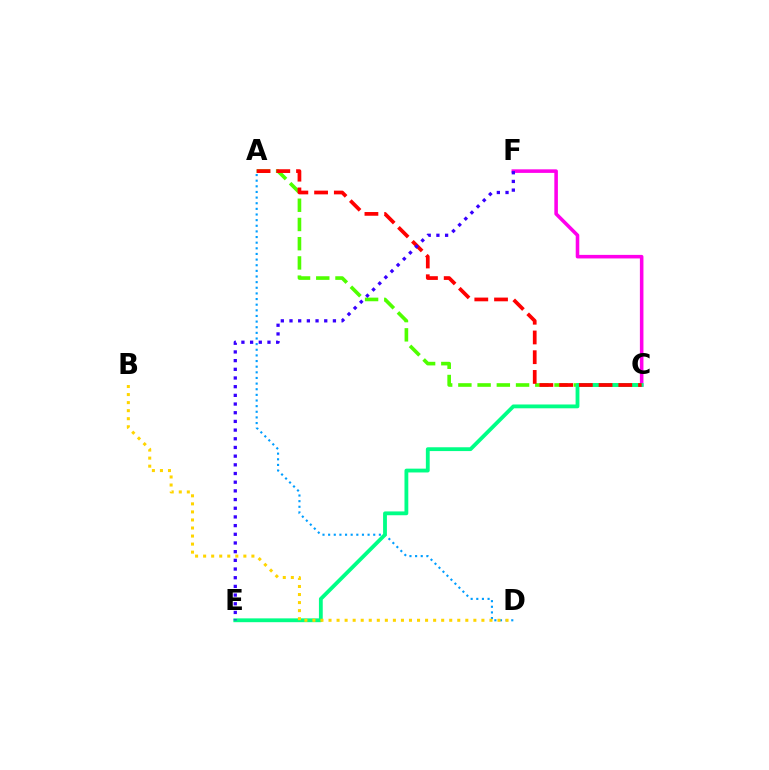{('A', 'D'): [{'color': '#009eff', 'line_style': 'dotted', 'thickness': 1.53}], ('A', 'C'): [{'color': '#4fff00', 'line_style': 'dashed', 'thickness': 2.61}, {'color': '#ff0000', 'line_style': 'dashed', 'thickness': 2.68}], ('C', 'F'): [{'color': '#ff00ed', 'line_style': 'solid', 'thickness': 2.56}], ('C', 'E'): [{'color': '#00ff86', 'line_style': 'solid', 'thickness': 2.75}], ('E', 'F'): [{'color': '#3700ff', 'line_style': 'dotted', 'thickness': 2.36}], ('B', 'D'): [{'color': '#ffd500', 'line_style': 'dotted', 'thickness': 2.19}]}